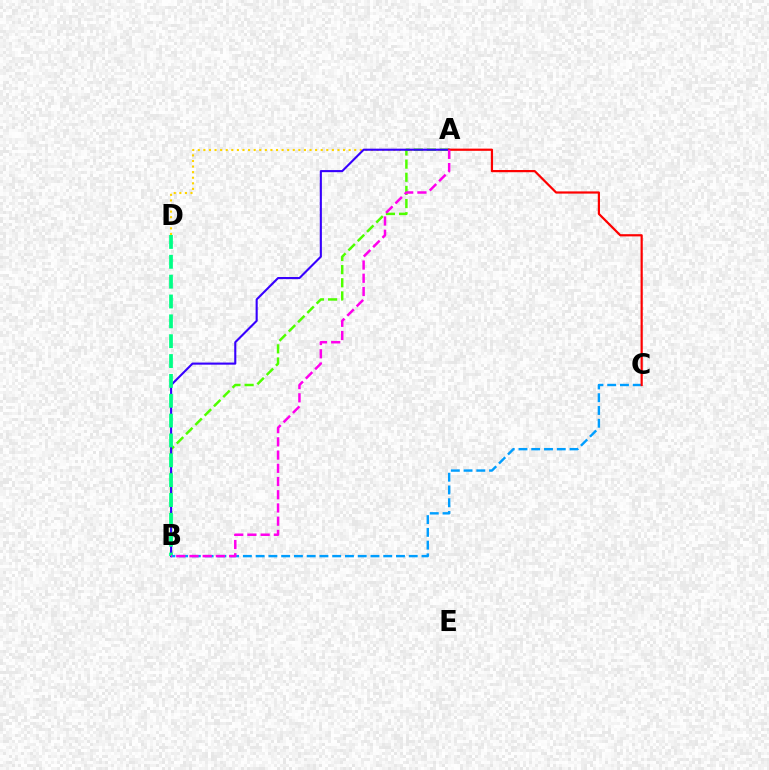{('A', 'D'): [{'color': '#ffd500', 'line_style': 'dotted', 'thickness': 1.52}], ('A', 'B'): [{'color': '#4fff00', 'line_style': 'dashed', 'thickness': 1.79}, {'color': '#3700ff', 'line_style': 'solid', 'thickness': 1.52}, {'color': '#ff00ed', 'line_style': 'dashed', 'thickness': 1.8}], ('B', 'D'): [{'color': '#00ff86', 'line_style': 'dashed', 'thickness': 2.7}], ('B', 'C'): [{'color': '#009eff', 'line_style': 'dashed', 'thickness': 1.73}], ('A', 'C'): [{'color': '#ff0000', 'line_style': 'solid', 'thickness': 1.59}]}